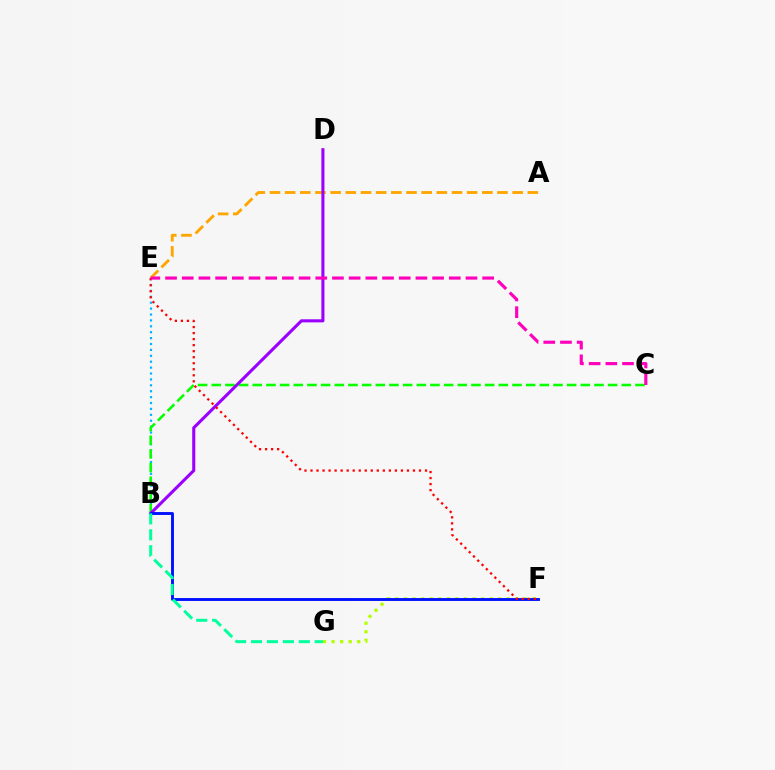{('B', 'E'): [{'color': '#00b5ff', 'line_style': 'dotted', 'thickness': 1.6}], ('B', 'C'): [{'color': '#08ff00', 'line_style': 'dashed', 'thickness': 1.86}], ('F', 'G'): [{'color': '#b3ff00', 'line_style': 'dotted', 'thickness': 2.32}], ('A', 'E'): [{'color': '#ffa500', 'line_style': 'dashed', 'thickness': 2.06}], ('B', 'D'): [{'color': '#9b00ff', 'line_style': 'solid', 'thickness': 2.22}], ('B', 'F'): [{'color': '#0010ff', 'line_style': 'solid', 'thickness': 2.07}], ('E', 'F'): [{'color': '#ff0000', 'line_style': 'dotted', 'thickness': 1.64}], ('C', 'E'): [{'color': '#ff00bd', 'line_style': 'dashed', 'thickness': 2.27}], ('B', 'G'): [{'color': '#00ff9d', 'line_style': 'dashed', 'thickness': 2.16}]}